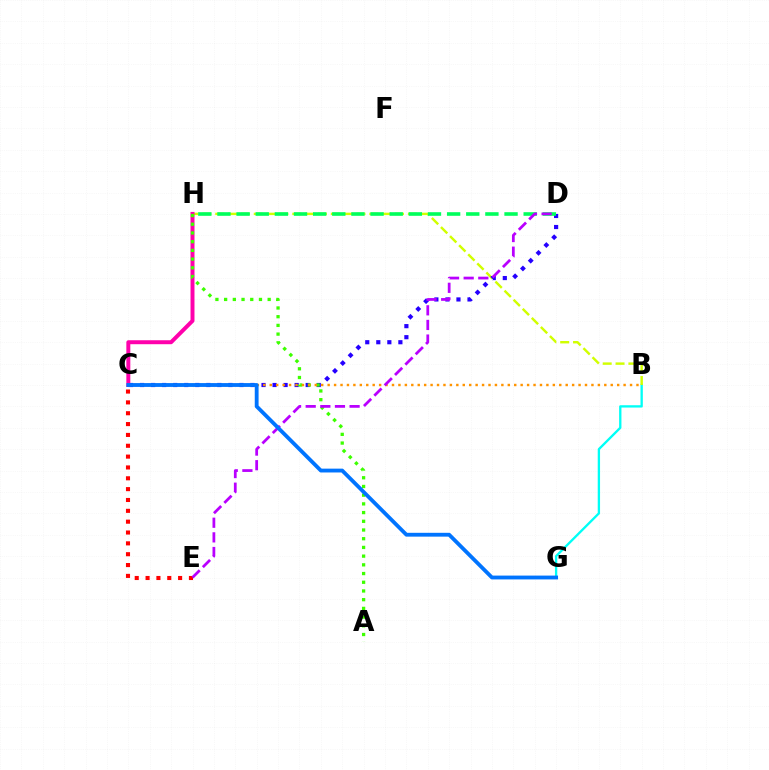{('B', 'G'): [{'color': '#00fff6', 'line_style': 'solid', 'thickness': 1.67}], ('B', 'H'): [{'color': '#d1ff00', 'line_style': 'dashed', 'thickness': 1.74}], ('C', 'D'): [{'color': '#2500ff', 'line_style': 'dotted', 'thickness': 3.0}], ('C', 'H'): [{'color': '#ff00ac', 'line_style': 'solid', 'thickness': 2.86}], ('A', 'H'): [{'color': '#3dff00', 'line_style': 'dotted', 'thickness': 2.37}], ('B', 'C'): [{'color': '#ff9400', 'line_style': 'dotted', 'thickness': 1.75}], ('D', 'H'): [{'color': '#00ff5c', 'line_style': 'dashed', 'thickness': 2.6}], ('C', 'E'): [{'color': '#ff0000', 'line_style': 'dotted', 'thickness': 2.95}], ('D', 'E'): [{'color': '#b900ff', 'line_style': 'dashed', 'thickness': 1.99}], ('C', 'G'): [{'color': '#0074ff', 'line_style': 'solid', 'thickness': 2.76}]}